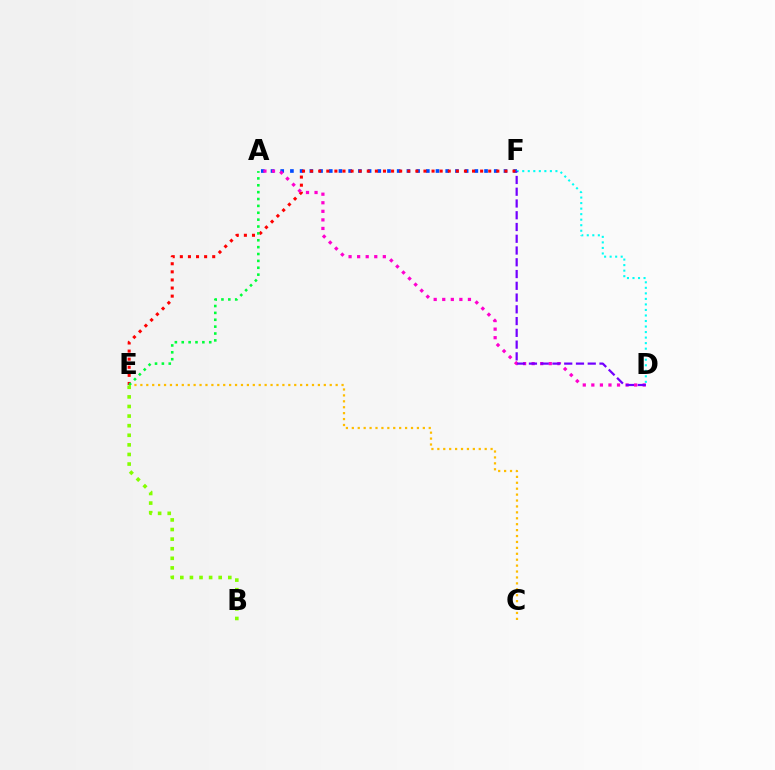{('A', 'F'): [{'color': '#004bff', 'line_style': 'dotted', 'thickness': 2.64}], ('E', 'F'): [{'color': '#ff0000', 'line_style': 'dotted', 'thickness': 2.2}], ('C', 'E'): [{'color': '#ffbd00', 'line_style': 'dotted', 'thickness': 1.61}], ('A', 'E'): [{'color': '#00ff39', 'line_style': 'dotted', 'thickness': 1.87}], ('A', 'D'): [{'color': '#ff00cf', 'line_style': 'dotted', 'thickness': 2.33}], ('D', 'F'): [{'color': '#00fff6', 'line_style': 'dotted', 'thickness': 1.5}, {'color': '#7200ff', 'line_style': 'dashed', 'thickness': 1.6}], ('B', 'E'): [{'color': '#84ff00', 'line_style': 'dotted', 'thickness': 2.61}]}